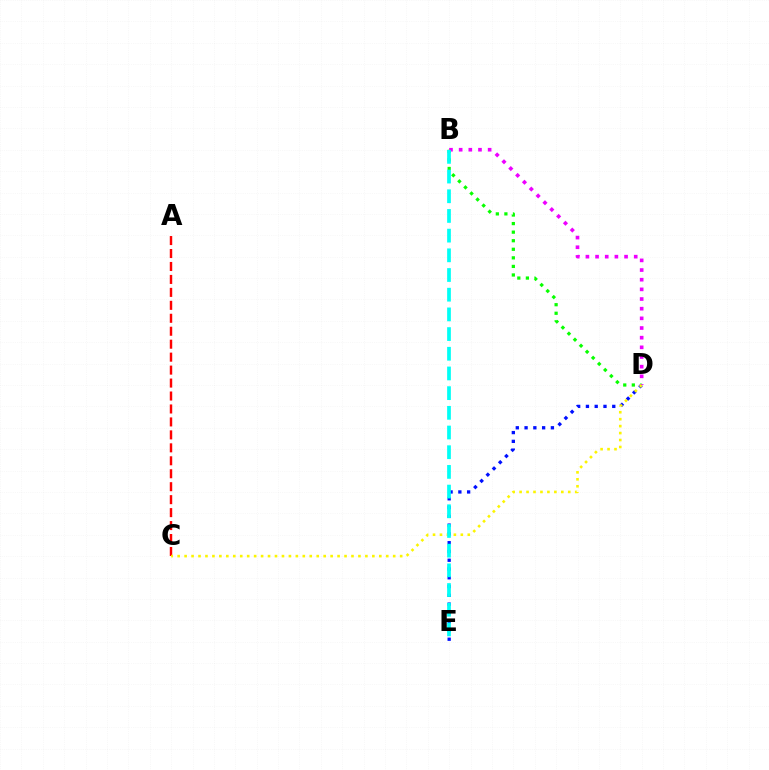{('A', 'C'): [{'color': '#ff0000', 'line_style': 'dashed', 'thickness': 1.76}], ('D', 'E'): [{'color': '#0010ff', 'line_style': 'dotted', 'thickness': 2.38}], ('B', 'D'): [{'color': '#08ff00', 'line_style': 'dotted', 'thickness': 2.33}, {'color': '#ee00ff', 'line_style': 'dotted', 'thickness': 2.63}], ('C', 'D'): [{'color': '#fcf500', 'line_style': 'dotted', 'thickness': 1.89}], ('B', 'E'): [{'color': '#00fff6', 'line_style': 'dashed', 'thickness': 2.67}]}